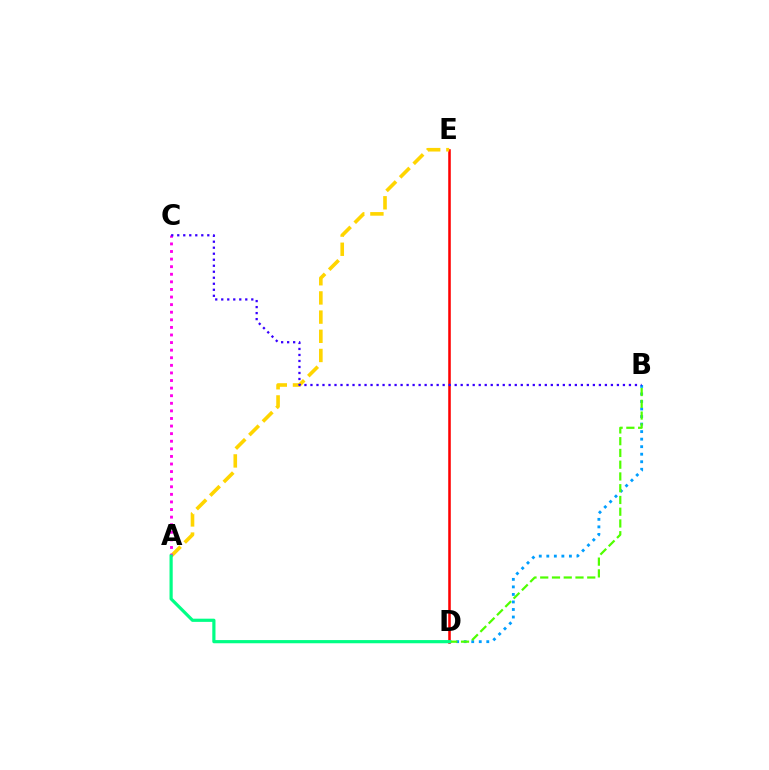{('D', 'E'): [{'color': '#ff0000', 'line_style': 'solid', 'thickness': 1.84}], ('A', 'E'): [{'color': '#ffd500', 'line_style': 'dashed', 'thickness': 2.61}], ('B', 'D'): [{'color': '#009eff', 'line_style': 'dotted', 'thickness': 2.05}, {'color': '#4fff00', 'line_style': 'dashed', 'thickness': 1.6}], ('A', 'C'): [{'color': '#ff00ed', 'line_style': 'dotted', 'thickness': 2.06}], ('B', 'C'): [{'color': '#3700ff', 'line_style': 'dotted', 'thickness': 1.63}], ('A', 'D'): [{'color': '#00ff86', 'line_style': 'solid', 'thickness': 2.3}]}